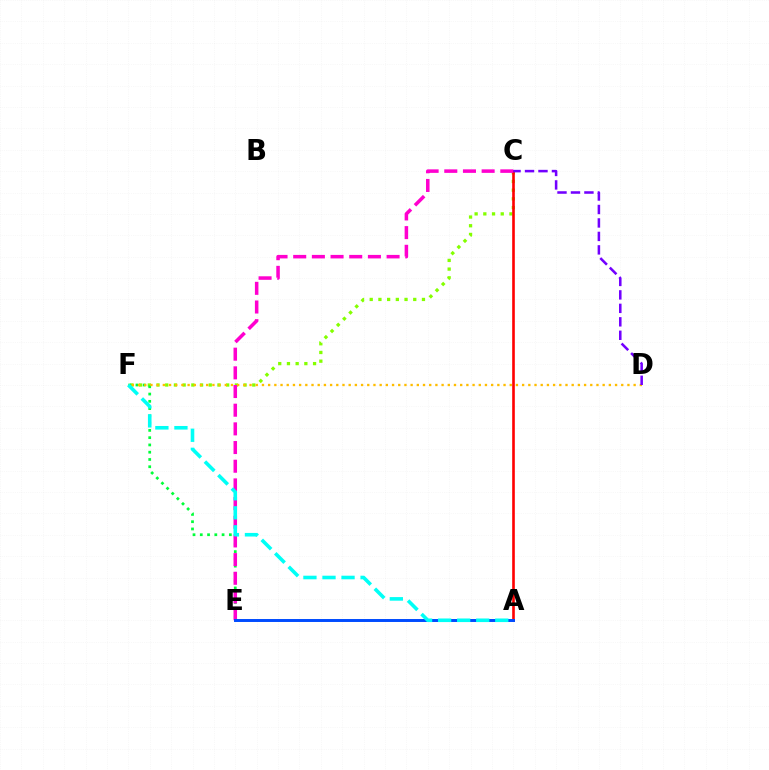{('C', 'F'): [{'color': '#84ff00', 'line_style': 'dotted', 'thickness': 2.37}], ('A', 'C'): [{'color': '#ff0000', 'line_style': 'solid', 'thickness': 1.89}], ('E', 'F'): [{'color': '#00ff39', 'line_style': 'dotted', 'thickness': 1.97}], ('D', 'F'): [{'color': '#ffbd00', 'line_style': 'dotted', 'thickness': 1.68}], ('C', 'E'): [{'color': '#ff00cf', 'line_style': 'dashed', 'thickness': 2.54}], ('A', 'E'): [{'color': '#004bff', 'line_style': 'solid', 'thickness': 2.13}], ('C', 'D'): [{'color': '#7200ff', 'line_style': 'dashed', 'thickness': 1.83}], ('A', 'F'): [{'color': '#00fff6', 'line_style': 'dashed', 'thickness': 2.59}]}